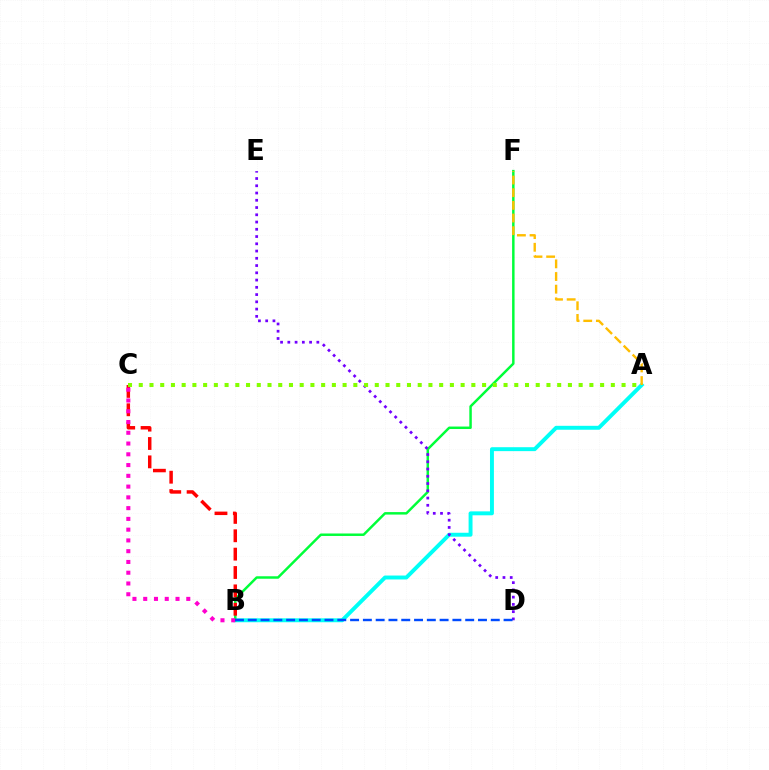{('A', 'B'): [{'color': '#00fff6', 'line_style': 'solid', 'thickness': 2.83}], ('B', 'F'): [{'color': '#00ff39', 'line_style': 'solid', 'thickness': 1.78}], ('D', 'E'): [{'color': '#7200ff', 'line_style': 'dotted', 'thickness': 1.97}], ('B', 'C'): [{'color': '#ff0000', 'line_style': 'dashed', 'thickness': 2.5}, {'color': '#ff00cf', 'line_style': 'dotted', 'thickness': 2.92}], ('B', 'D'): [{'color': '#004bff', 'line_style': 'dashed', 'thickness': 1.74}], ('A', 'F'): [{'color': '#ffbd00', 'line_style': 'dashed', 'thickness': 1.72}], ('A', 'C'): [{'color': '#84ff00', 'line_style': 'dotted', 'thickness': 2.92}]}